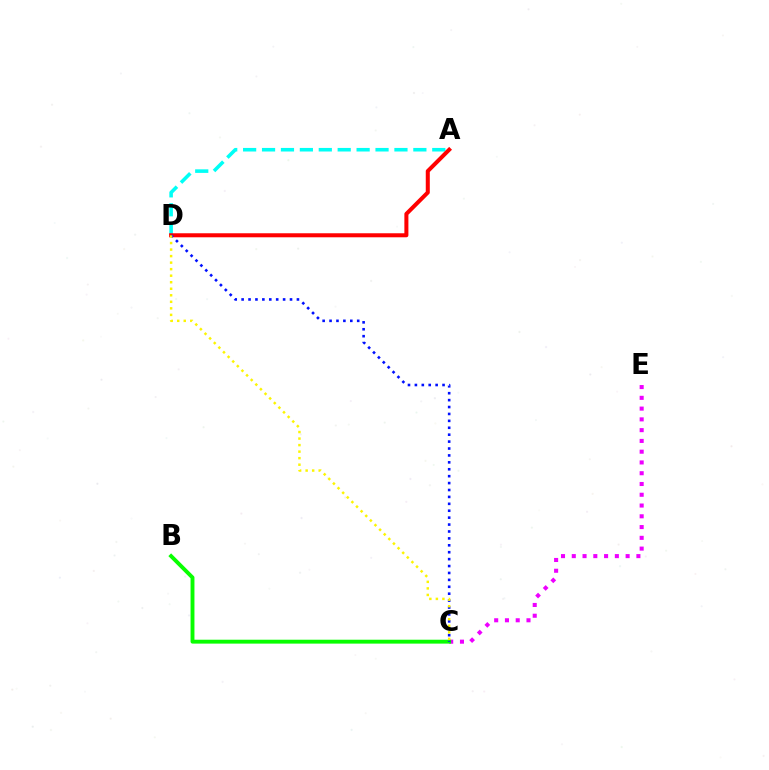{('A', 'D'): [{'color': '#00fff6', 'line_style': 'dashed', 'thickness': 2.57}, {'color': '#ff0000', 'line_style': 'solid', 'thickness': 2.9}], ('C', 'E'): [{'color': '#ee00ff', 'line_style': 'dotted', 'thickness': 2.93}], ('B', 'C'): [{'color': '#08ff00', 'line_style': 'solid', 'thickness': 2.8}], ('C', 'D'): [{'color': '#0010ff', 'line_style': 'dotted', 'thickness': 1.88}, {'color': '#fcf500', 'line_style': 'dotted', 'thickness': 1.77}]}